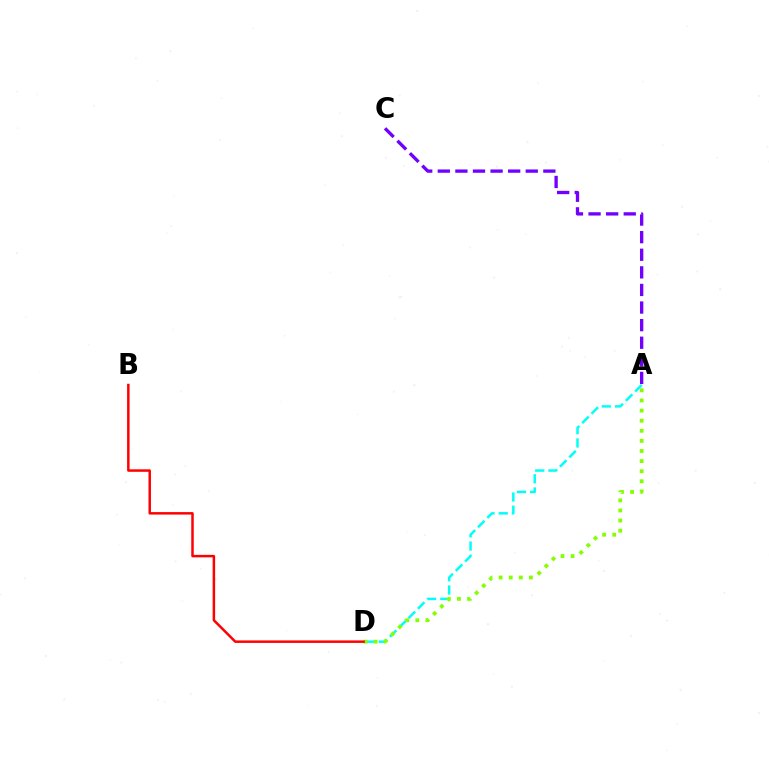{('A', 'D'): [{'color': '#00fff6', 'line_style': 'dashed', 'thickness': 1.79}, {'color': '#84ff00', 'line_style': 'dotted', 'thickness': 2.75}], ('A', 'C'): [{'color': '#7200ff', 'line_style': 'dashed', 'thickness': 2.39}], ('B', 'D'): [{'color': '#ff0000', 'line_style': 'solid', 'thickness': 1.79}]}